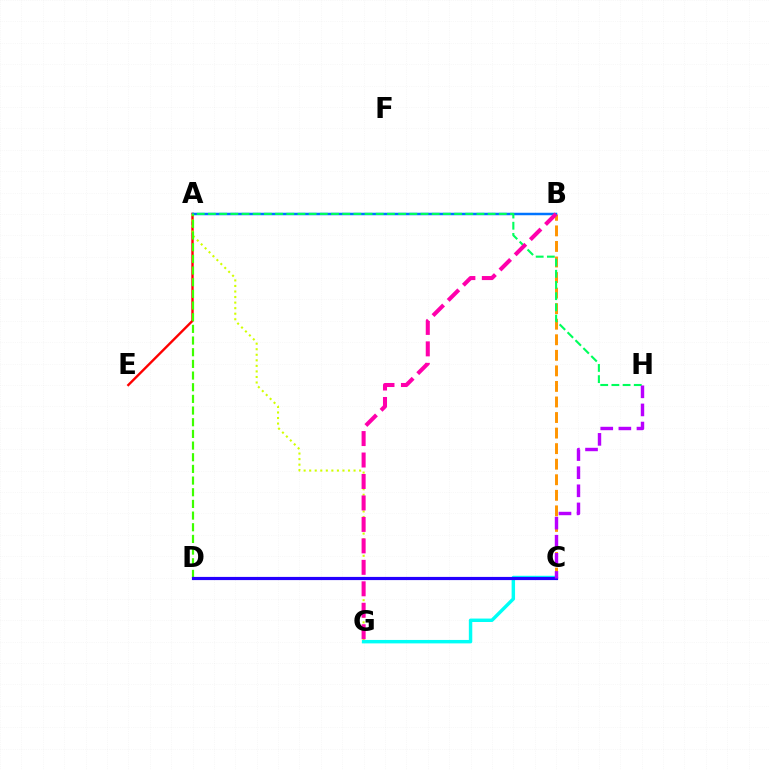{('A', 'E'): [{'color': '#ff0000', 'line_style': 'solid', 'thickness': 1.72}], ('C', 'G'): [{'color': '#00fff6', 'line_style': 'solid', 'thickness': 2.48}], ('B', 'C'): [{'color': '#ff9400', 'line_style': 'dashed', 'thickness': 2.11}], ('A', 'B'): [{'color': '#0074ff', 'line_style': 'solid', 'thickness': 1.79}], ('A', 'G'): [{'color': '#d1ff00', 'line_style': 'dotted', 'thickness': 1.51}], ('A', 'D'): [{'color': '#3dff00', 'line_style': 'dashed', 'thickness': 1.59}], ('C', 'D'): [{'color': '#2500ff', 'line_style': 'solid', 'thickness': 2.29}], ('A', 'H'): [{'color': '#00ff5c', 'line_style': 'dashed', 'thickness': 1.52}], ('B', 'G'): [{'color': '#ff00ac', 'line_style': 'dashed', 'thickness': 2.92}], ('C', 'H'): [{'color': '#b900ff', 'line_style': 'dashed', 'thickness': 2.46}]}